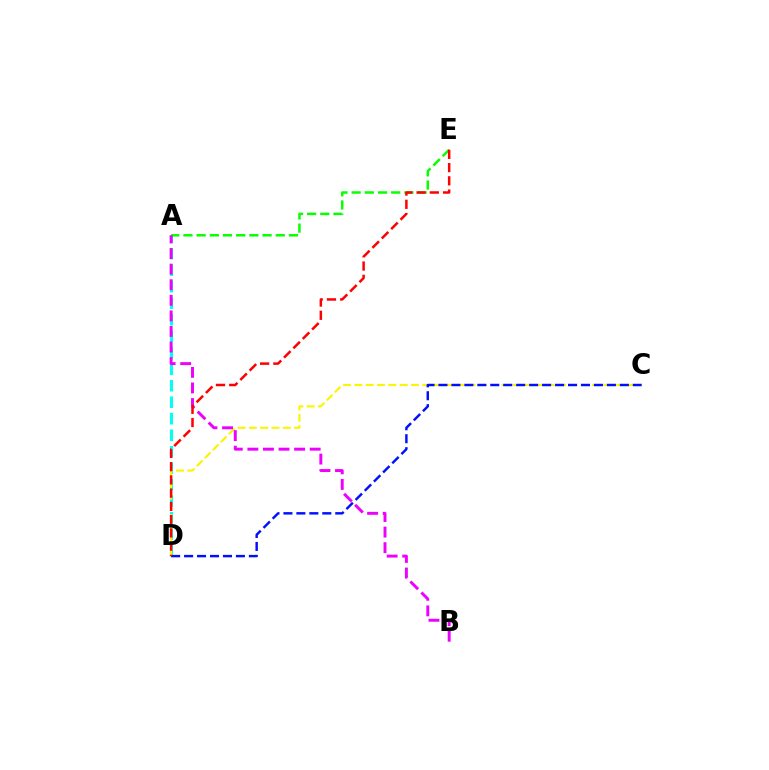{('A', 'D'): [{'color': '#00fff6', 'line_style': 'dashed', 'thickness': 2.24}], ('A', 'E'): [{'color': '#08ff00', 'line_style': 'dashed', 'thickness': 1.79}], ('C', 'D'): [{'color': '#fcf500', 'line_style': 'dashed', 'thickness': 1.54}, {'color': '#0010ff', 'line_style': 'dashed', 'thickness': 1.76}], ('A', 'B'): [{'color': '#ee00ff', 'line_style': 'dashed', 'thickness': 2.12}], ('D', 'E'): [{'color': '#ff0000', 'line_style': 'dashed', 'thickness': 1.8}]}